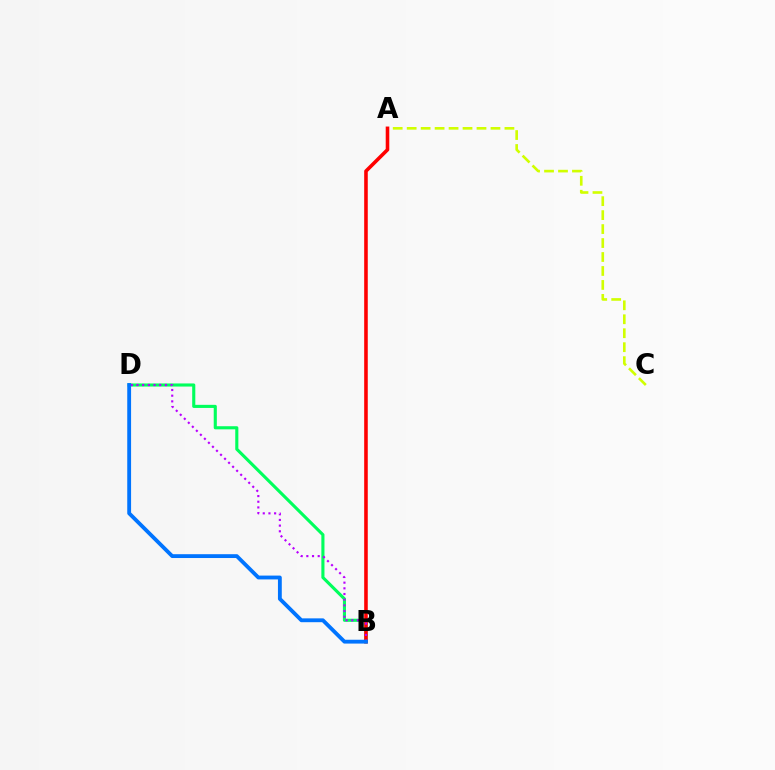{('A', 'C'): [{'color': '#d1ff00', 'line_style': 'dashed', 'thickness': 1.9}], ('B', 'D'): [{'color': '#00ff5c', 'line_style': 'solid', 'thickness': 2.24}, {'color': '#b900ff', 'line_style': 'dotted', 'thickness': 1.54}, {'color': '#0074ff', 'line_style': 'solid', 'thickness': 2.76}], ('A', 'B'): [{'color': '#ff0000', 'line_style': 'solid', 'thickness': 2.58}]}